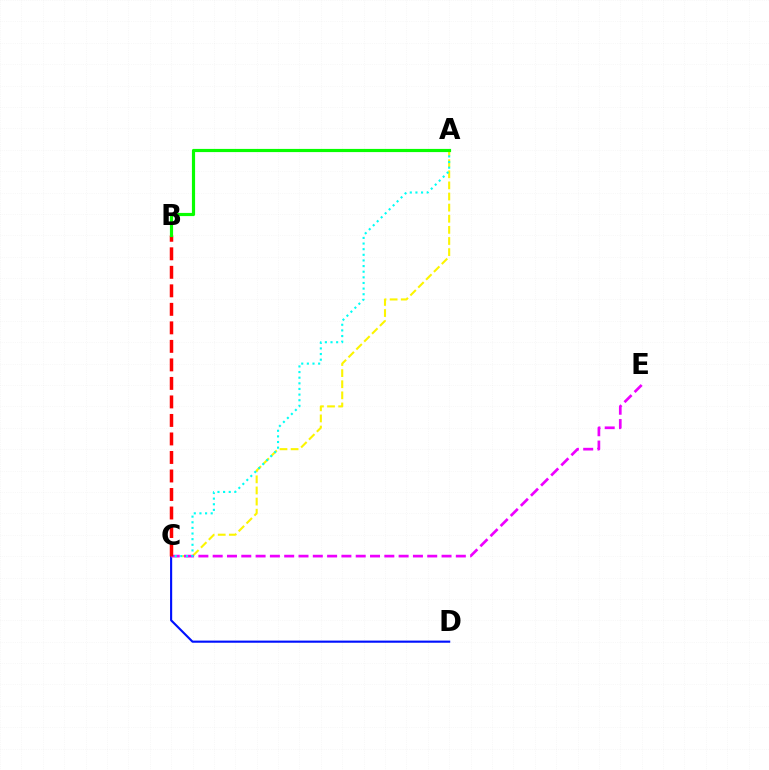{('C', 'D'): [{'color': '#0010ff', 'line_style': 'solid', 'thickness': 1.53}], ('A', 'C'): [{'color': '#fcf500', 'line_style': 'dashed', 'thickness': 1.51}, {'color': '#00fff6', 'line_style': 'dotted', 'thickness': 1.53}], ('C', 'E'): [{'color': '#ee00ff', 'line_style': 'dashed', 'thickness': 1.94}], ('B', 'C'): [{'color': '#ff0000', 'line_style': 'dashed', 'thickness': 2.52}], ('A', 'B'): [{'color': '#08ff00', 'line_style': 'solid', 'thickness': 2.28}]}